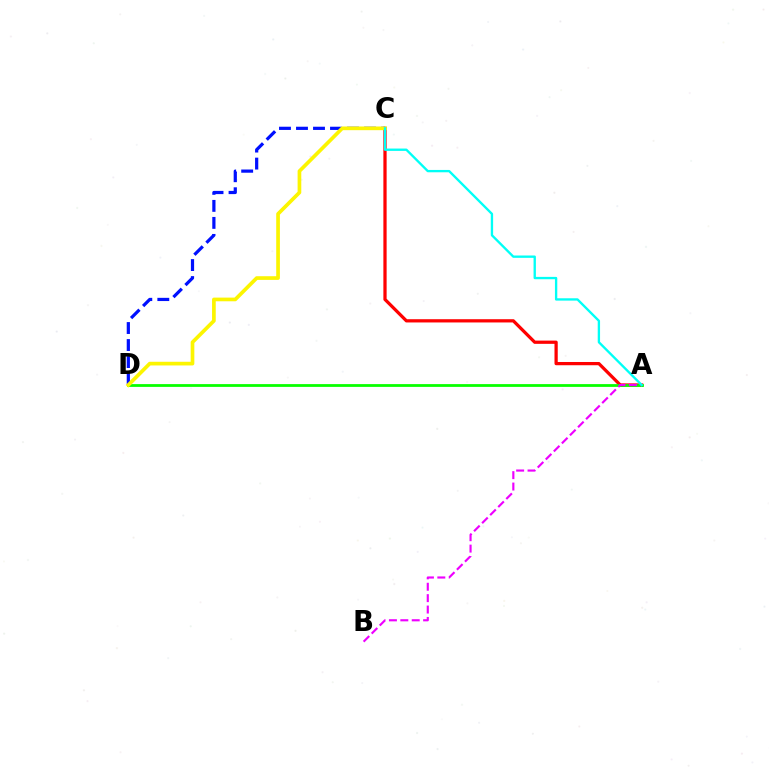{('A', 'C'): [{'color': '#ff0000', 'line_style': 'solid', 'thickness': 2.34}, {'color': '#00fff6', 'line_style': 'solid', 'thickness': 1.69}], ('A', 'D'): [{'color': '#08ff00', 'line_style': 'solid', 'thickness': 2.0}], ('C', 'D'): [{'color': '#0010ff', 'line_style': 'dashed', 'thickness': 2.31}, {'color': '#fcf500', 'line_style': 'solid', 'thickness': 2.65}], ('A', 'B'): [{'color': '#ee00ff', 'line_style': 'dashed', 'thickness': 1.55}]}